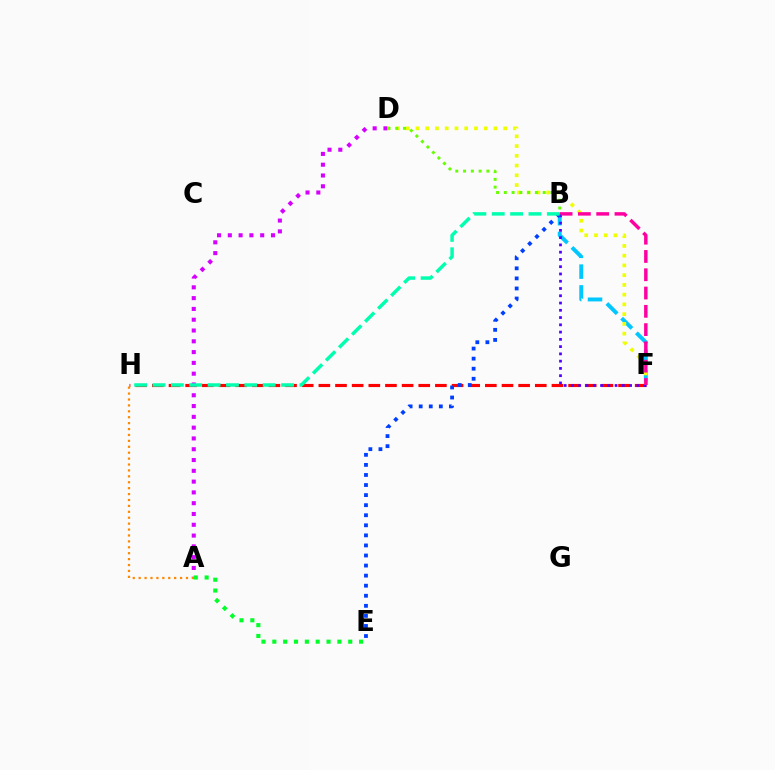{('B', 'F'): [{'color': '#00c7ff', 'line_style': 'dashed', 'thickness': 2.83}, {'color': '#4f00ff', 'line_style': 'dotted', 'thickness': 1.97}, {'color': '#ff00a0', 'line_style': 'dashed', 'thickness': 2.48}], ('F', 'H'): [{'color': '#ff0000', 'line_style': 'dashed', 'thickness': 2.26}], ('D', 'F'): [{'color': '#eeff00', 'line_style': 'dotted', 'thickness': 2.65}], ('A', 'D'): [{'color': '#d600ff', 'line_style': 'dotted', 'thickness': 2.93}], ('B', 'D'): [{'color': '#66ff00', 'line_style': 'dotted', 'thickness': 2.11}], ('A', 'E'): [{'color': '#00ff27', 'line_style': 'dotted', 'thickness': 2.95}], ('B', 'E'): [{'color': '#003fff', 'line_style': 'dotted', 'thickness': 2.73}], ('A', 'H'): [{'color': '#ff8800', 'line_style': 'dotted', 'thickness': 1.61}], ('B', 'H'): [{'color': '#00ffaf', 'line_style': 'dashed', 'thickness': 2.49}]}